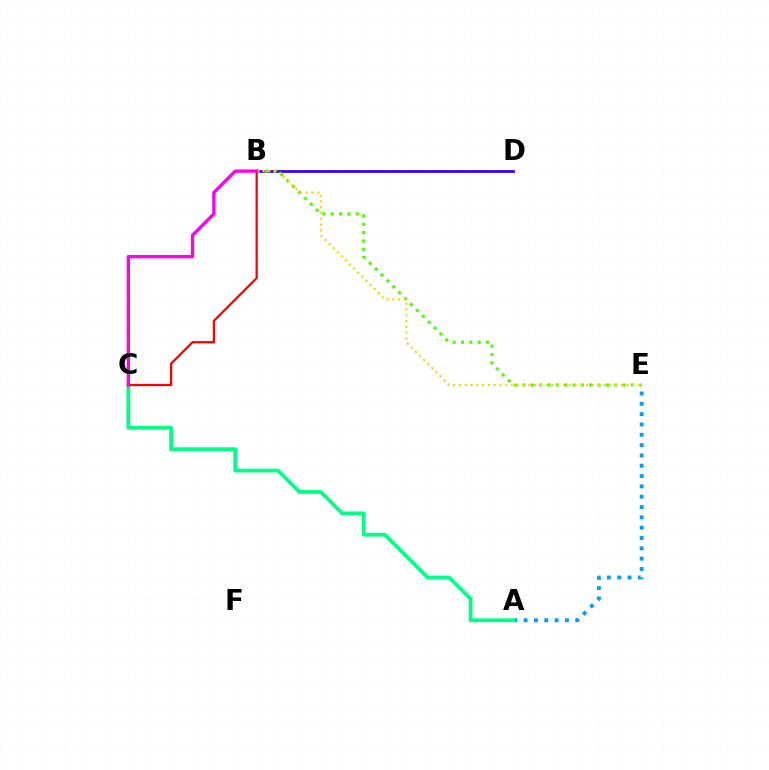{('A', 'E'): [{'color': '#009eff', 'line_style': 'dotted', 'thickness': 2.8}], ('B', 'D'): [{'color': '#3700ff', 'line_style': 'solid', 'thickness': 1.98}], ('B', 'E'): [{'color': '#4fff00', 'line_style': 'dotted', 'thickness': 2.27}, {'color': '#ffd500', 'line_style': 'dotted', 'thickness': 1.57}], ('A', 'C'): [{'color': '#00ff86', 'line_style': 'solid', 'thickness': 2.71}], ('B', 'C'): [{'color': '#ff0000', 'line_style': 'solid', 'thickness': 1.63}, {'color': '#ff00ed', 'line_style': 'solid', 'thickness': 2.41}]}